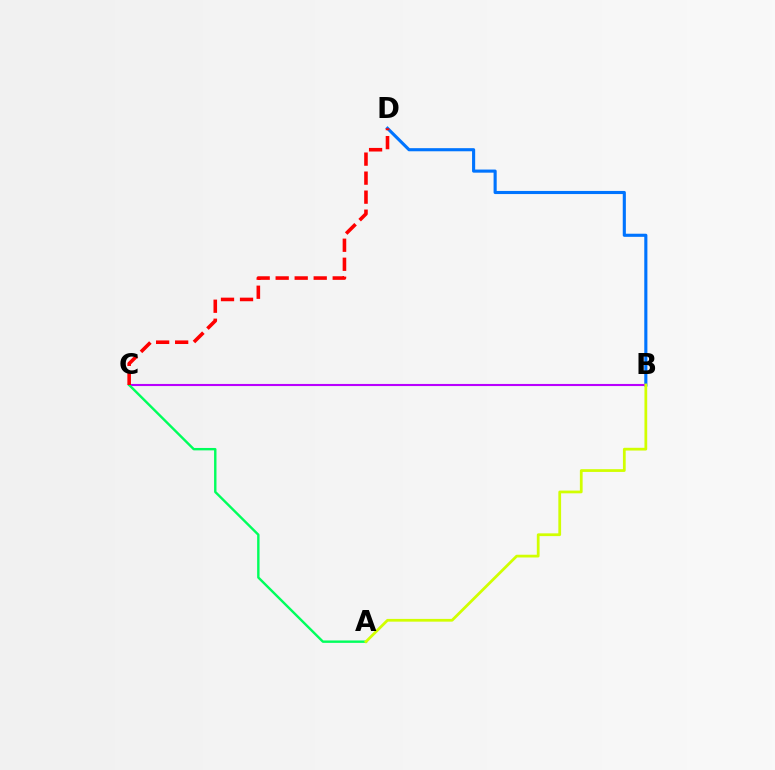{('B', 'D'): [{'color': '#0074ff', 'line_style': 'solid', 'thickness': 2.24}], ('B', 'C'): [{'color': '#b900ff', 'line_style': 'solid', 'thickness': 1.51}], ('A', 'C'): [{'color': '#00ff5c', 'line_style': 'solid', 'thickness': 1.73}], ('C', 'D'): [{'color': '#ff0000', 'line_style': 'dashed', 'thickness': 2.58}], ('A', 'B'): [{'color': '#d1ff00', 'line_style': 'solid', 'thickness': 1.98}]}